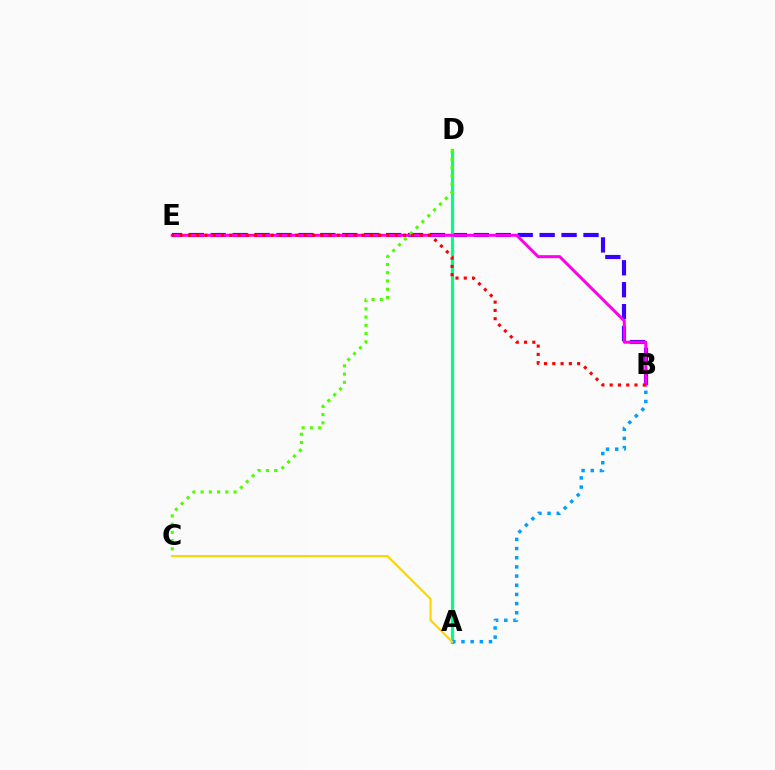{('B', 'E'): [{'color': '#3700ff', 'line_style': 'dashed', 'thickness': 2.98}, {'color': '#ff00ed', 'line_style': 'solid', 'thickness': 2.17}, {'color': '#ff0000', 'line_style': 'dotted', 'thickness': 2.25}], ('A', 'D'): [{'color': '#00ff86', 'line_style': 'solid', 'thickness': 2.31}], ('C', 'D'): [{'color': '#4fff00', 'line_style': 'dotted', 'thickness': 2.24}], ('A', 'B'): [{'color': '#009eff', 'line_style': 'dotted', 'thickness': 2.49}], ('A', 'C'): [{'color': '#ffd500', 'line_style': 'solid', 'thickness': 1.57}]}